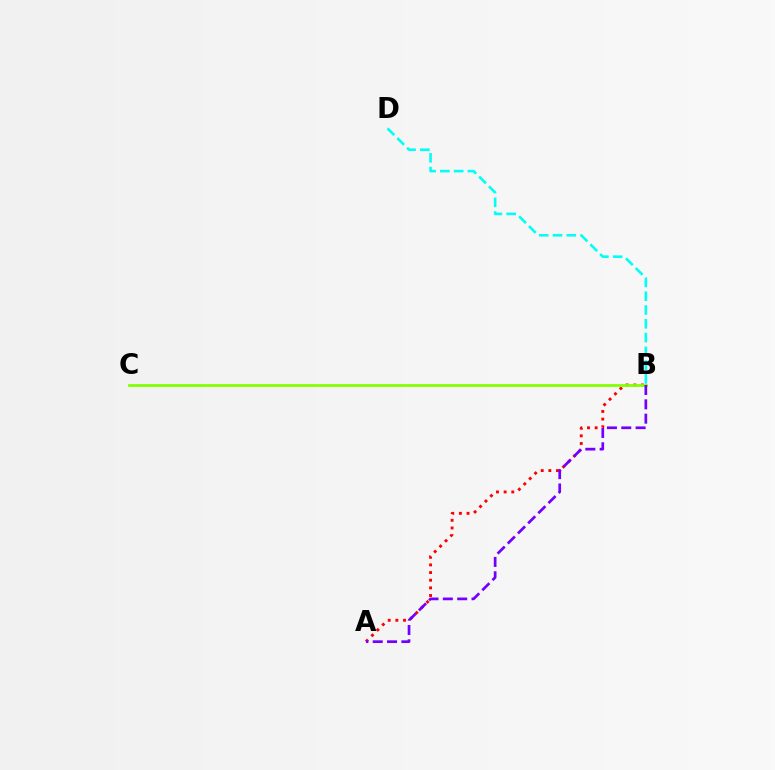{('A', 'B'): [{'color': '#ff0000', 'line_style': 'dotted', 'thickness': 2.08}, {'color': '#7200ff', 'line_style': 'dashed', 'thickness': 1.95}], ('B', 'C'): [{'color': '#84ff00', 'line_style': 'solid', 'thickness': 2.0}], ('B', 'D'): [{'color': '#00fff6', 'line_style': 'dashed', 'thickness': 1.87}]}